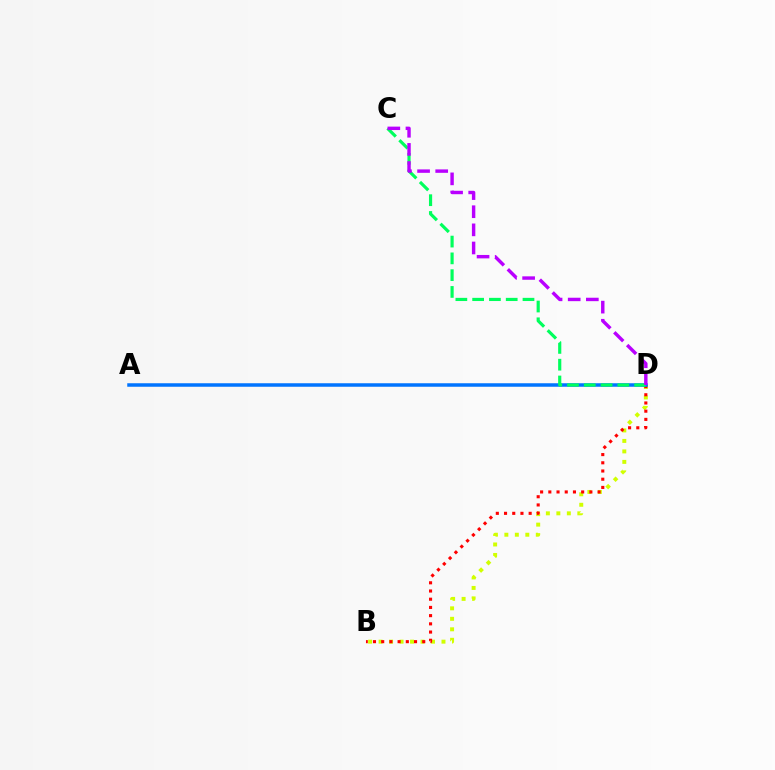{('B', 'D'): [{'color': '#d1ff00', 'line_style': 'dotted', 'thickness': 2.85}, {'color': '#ff0000', 'line_style': 'dotted', 'thickness': 2.23}], ('A', 'D'): [{'color': '#0074ff', 'line_style': 'solid', 'thickness': 2.52}], ('C', 'D'): [{'color': '#00ff5c', 'line_style': 'dashed', 'thickness': 2.28}, {'color': '#b900ff', 'line_style': 'dashed', 'thickness': 2.46}]}